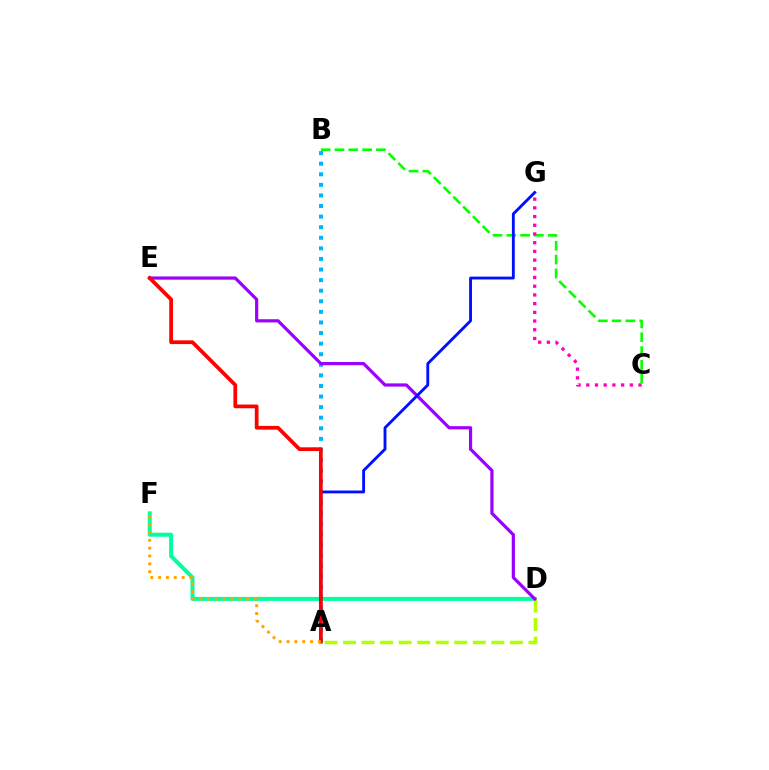{('B', 'C'): [{'color': '#08ff00', 'line_style': 'dashed', 'thickness': 1.88}], ('C', 'G'): [{'color': '#ff00bd', 'line_style': 'dotted', 'thickness': 2.37}], ('D', 'F'): [{'color': '#00ff9d', 'line_style': 'solid', 'thickness': 2.89}], ('A', 'B'): [{'color': '#00b5ff', 'line_style': 'dotted', 'thickness': 2.88}], ('A', 'D'): [{'color': '#b3ff00', 'line_style': 'dashed', 'thickness': 2.52}], ('D', 'E'): [{'color': '#9b00ff', 'line_style': 'solid', 'thickness': 2.3}], ('A', 'G'): [{'color': '#0010ff', 'line_style': 'solid', 'thickness': 2.06}], ('A', 'E'): [{'color': '#ff0000', 'line_style': 'solid', 'thickness': 2.69}], ('A', 'F'): [{'color': '#ffa500', 'line_style': 'dotted', 'thickness': 2.13}]}